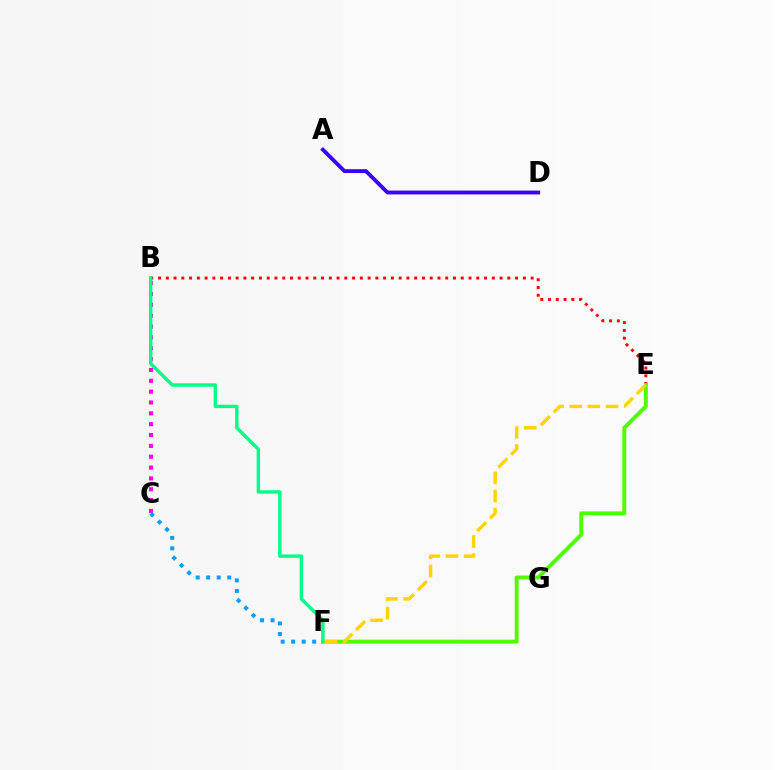{('B', 'E'): [{'color': '#ff0000', 'line_style': 'dotted', 'thickness': 2.11}], ('E', 'F'): [{'color': '#4fff00', 'line_style': 'solid', 'thickness': 2.82}, {'color': '#ffd500', 'line_style': 'dashed', 'thickness': 2.46}], ('B', 'C'): [{'color': '#ff00ed', 'line_style': 'dotted', 'thickness': 2.95}], ('B', 'F'): [{'color': '#00ff86', 'line_style': 'solid', 'thickness': 2.43}], ('A', 'D'): [{'color': '#3700ff', 'line_style': 'solid', 'thickness': 2.77}], ('C', 'F'): [{'color': '#009eff', 'line_style': 'dotted', 'thickness': 2.85}]}